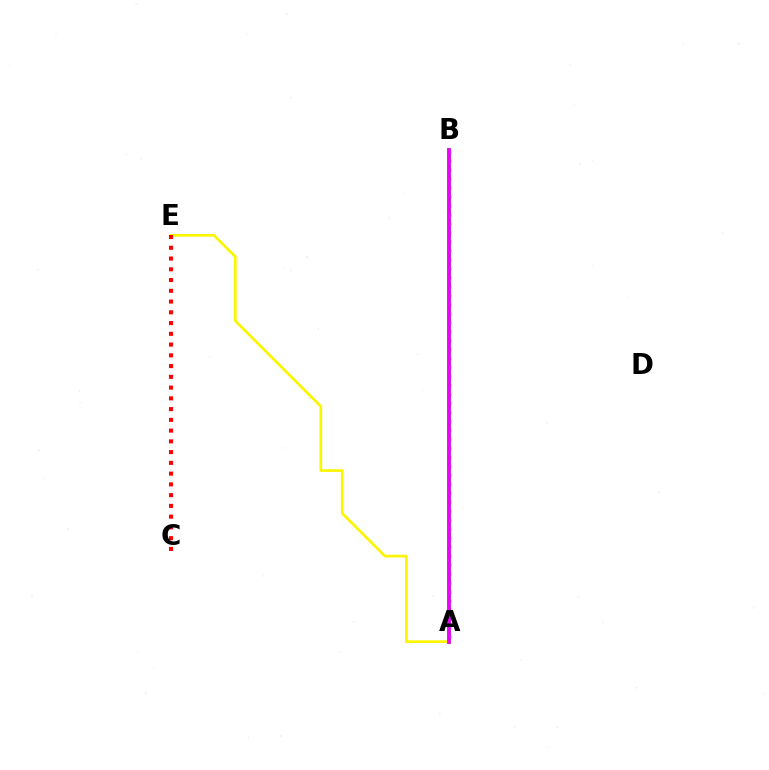{('A', 'B'): [{'color': '#0010ff', 'line_style': 'dotted', 'thickness': 2.44}, {'color': '#08ff00', 'line_style': 'solid', 'thickness': 2.87}, {'color': '#00fff6', 'line_style': 'dotted', 'thickness': 2.93}, {'color': '#ee00ff', 'line_style': 'solid', 'thickness': 2.7}], ('A', 'E'): [{'color': '#fcf500', 'line_style': 'solid', 'thickness': 1.94}], ('C', 'E'): [{'color': '#ff0000', 'line_style': 'dotted', 'thickness': 2.92}]}